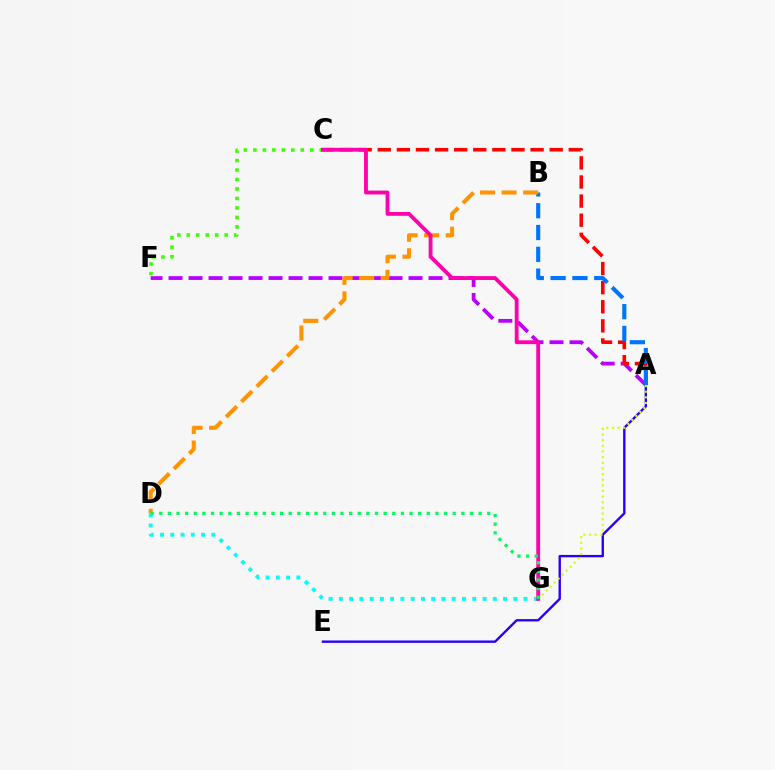{('A', 'E'): [{'color': '#2500ff', 'line_style': 'solid', 'thickness': 1.7}], ('A', 'F'): [{'color': '#b900ff', 'line_style': 'dashed', 'thickness': 2.72}], ('A', 'C'): [{'color': '#ff0000', 'line_style': 'dashed', 'thickness': 2.6}], ('A', 'G'): [{'color': '#d1ff00', 'line_style': 'dotted', 'thickness': 1.53}], ('C', 'F'): [{'color': '#3dff00', 'line_style': 'dotted', 'thickness': 2.57}], ('A', 'B'): [{'color': '#0074ff', 'line_style': 'dashed', 'thickness': 2.96}], ('B', 'D'): [{'color': '#ff9400', 'line_style': 'dashed', 'thickness': 2.93}], ('D', 'G'): [{'color': '#00fff6', 'line_style': 'dotted', 'thickness': 2.79}, {'color': '#00ff5c', 'line_style': 'dotted', 'thickness': 2.35}], ('C', 'G'): [{'color': '#ff00ac', 'line_style': 'solid', 'thickness': 2.76}]}